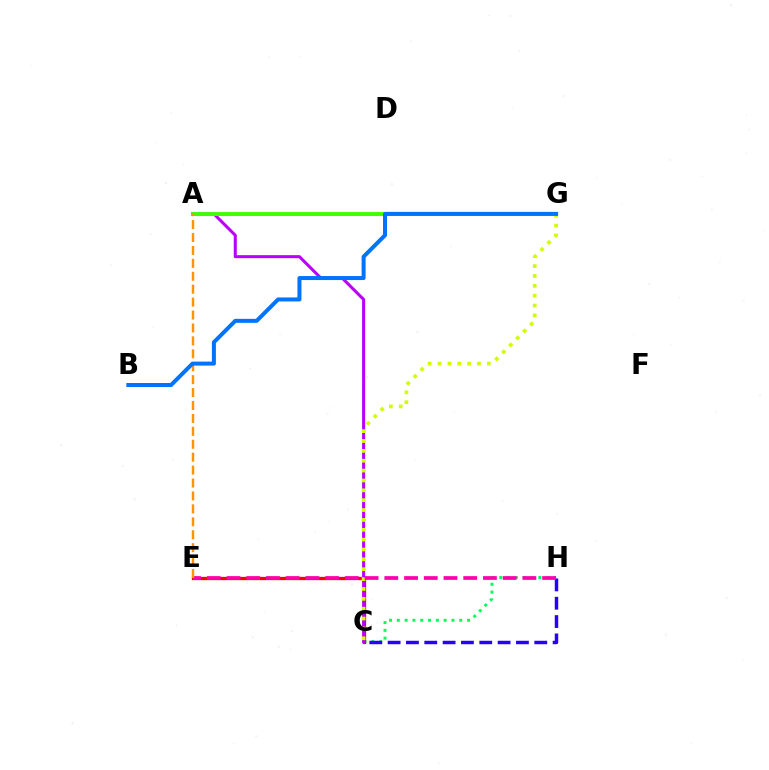{('C', 'H'): [{'color': '#00ff5c', 'line_style': 'dotted', 'thickness': 2.12}, {'color': '#2500ff', 'line_style': 'dashed', 'thickness': 2.49}], ('C', 'E'): [{'color': '#ff0000', 'line_style': 'solid', 'thickness': 2.35}], ('A', 'C'): [{'color': '#b900ff', 'line_style': 'solid', 'thickness': 2.19}], ('A', 'G'): [{'color': '#00fff6', 'line_style': 'solid', 'thickness': 1.89}, {'color': '#3dff00', 'line_style': 'solid', 'thickness': 2.76}], ('C', 'G'): [{'color': '#d1ff00', 'line_style': 'dotted', 'thickness': 2.68}], ('E', 'H'): [{'color': '#ff00ac', 'line_style': 'dashed', 'thickness': 2.68}], ('A', 'E'): [{'color': '#ff9400', 'line_style': 'dashed', 'thickness': 1.76}], ('B', 'G'): [{'color': '#0074ff', 'line_style': 'solid', 'thickness': 2.88}]}